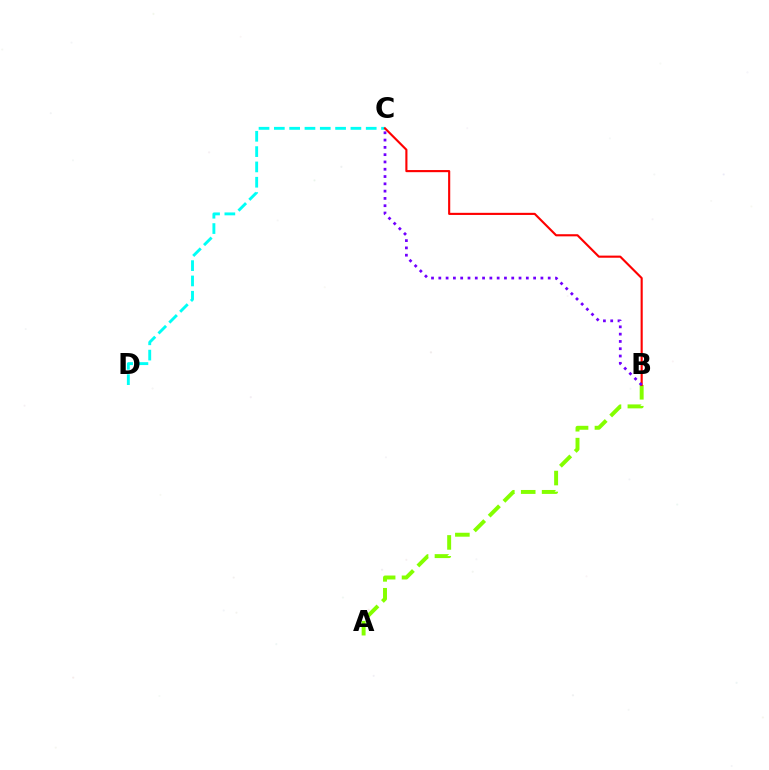{('C', 'D'): [{'color': '#00fff6', 'line_style': 'dashed', 'thickness': 2.08}], ('A', 'B'): [{'color': '#84ff00', 'line_style': 'dashed', 'thickness': 2.84}], ('B', 'C'): [{'color': '#ff0000', 'line_style': 'solid', 'thickness': 1.53}, {'color': '#7200ff', 'line_style': 'dotted', 'thickness': 1.98}]}